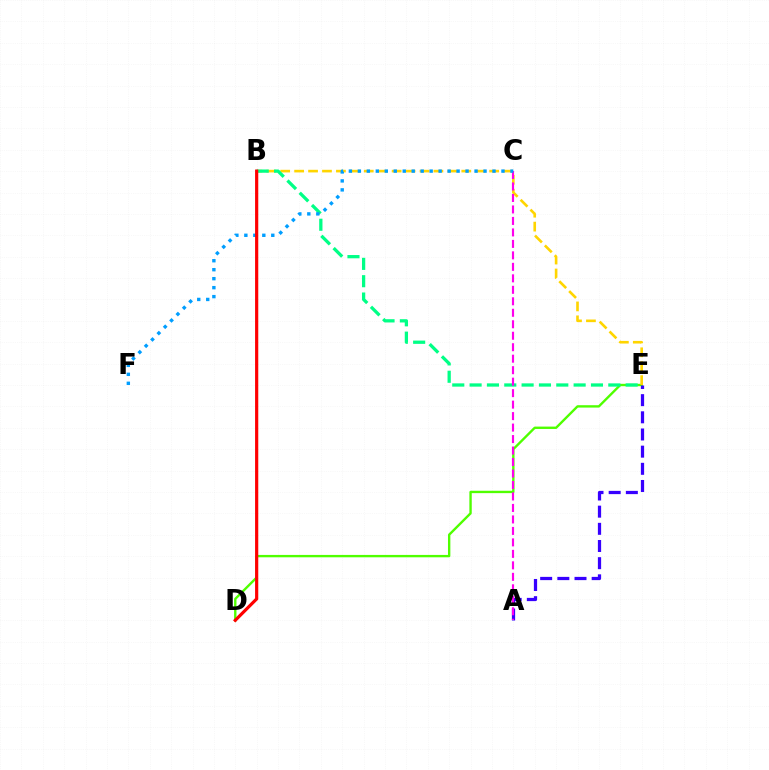{('D', 'E'): [{'color': '#4fff00', 'line_style': 'solid', 'thickness': 1.71}], ('A', 'E'): [{'color': '#3700ff', 'line_style': 'dashed', 'thickness': 2.33}], ('B', 'E'): [{'color': '#ffd500', 'line_style': 'dashed', 'thickness': 1.89}, {'color': '#00ff86', 'line_style': 'dashed', 'thickness': 2.36}], ('A', 'C'): [{'color': '#ff00ed', 'line_style': 'dashed', 'thickness': 1.56}], ('C', 'F'): [{'color': '#009eff', 'line_style': 'dotted', 'thickness': 2.44}], ('B', 'D'): [{'color': '#ff0000', 'line_style': 'solid', 'thickness': 2.3}]}